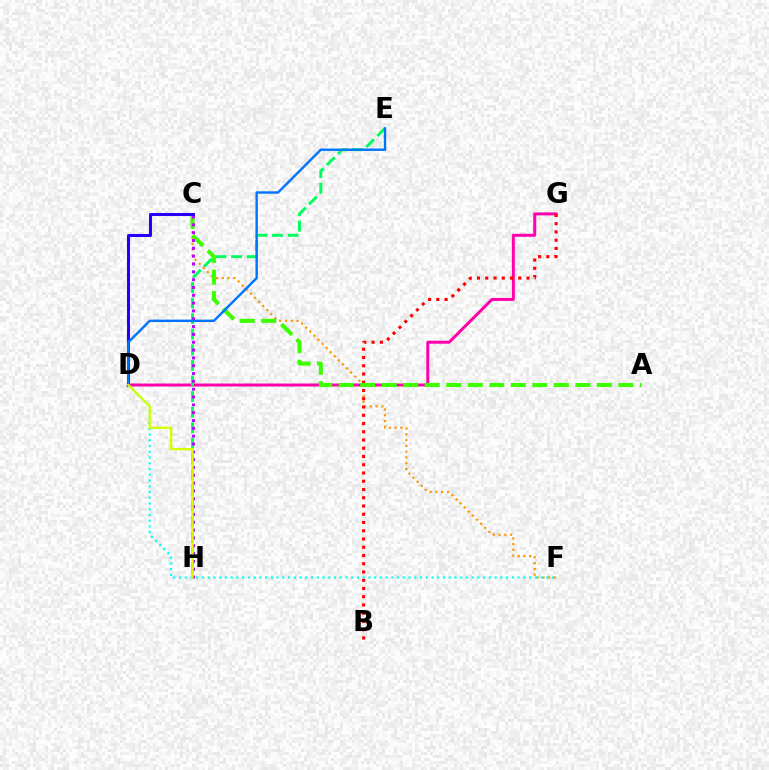{('D', 'G'): [{'color': '#ff00ac', 'line_style': 'solid', 'thickness': 2.14}], ('C', 'F'): [{'color': '#ff9400', 'line_style': 'dotted', 'thickness': 1.57}], ('B', 'G'): [{'color': '#ff0000', 'line_style': 'dotted', 'thickness': 2.24}], ('A', 'C'): [{'color': '#3dff00', 'line_style': 'dashed', 'thickness': 2.92}], ('E', 'H'): [{'color': '#00ff5c', 'line_style': 'dashed', 'thickness': 2.12}], ('C', 'H'): [{'color': '#b900ff', 'line_style': 'dotted', 'thickness': 2.13}], ('C', 'D'): [{'color': '#2500ff', 'line_style': 'solid', 'thickness': 2.17}], ('D', 'F'): [{'color': '#00fff6', 'line_style': 'dotted', 'thickness': 1.56}], ('D', 'E'): [{'color': '#0074ff', 'line_style': 'solid', 'thickness': 1.73}], ('D', 'H'): [{'color': '#d1ff00', 'line_style': 'solid', 'thickness': 1.67}]}